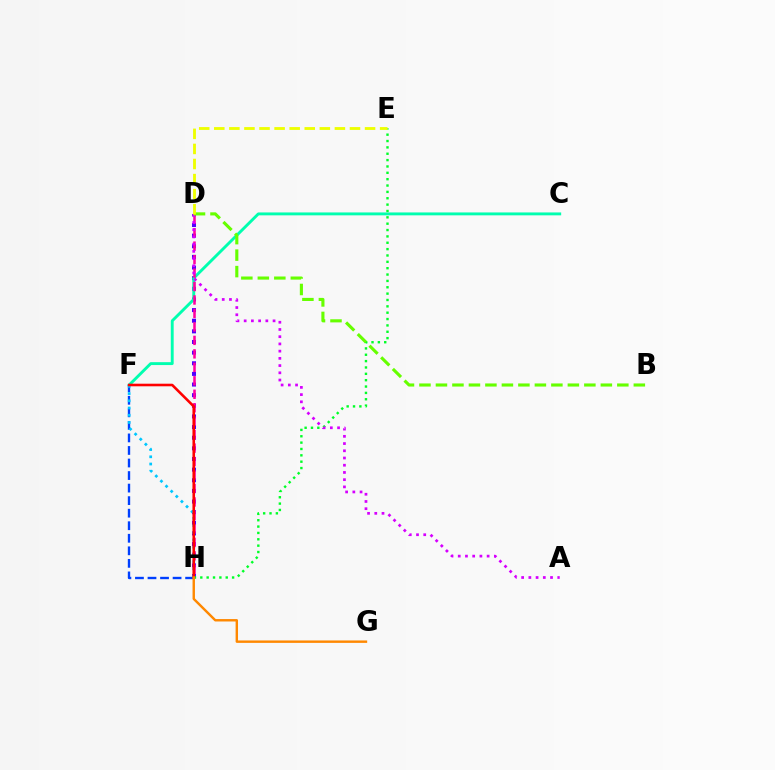{('D', 'H'): [{'color': '#4f00ff', 'line_style': 'dotted', 'thickness': 2.89}, {'color': '#ff00a0', 'line_style': 'dashed', 'thickness': 1.83}], ('F', 'H'): [{'color': '#003fff', 'line_style': 'dashed', 'thickness': 1.7}, {'color': '#00c7ff', 'line_style': 'dotted', 'thickness': 1.96}, {'color': '#ff0000', 'line_style': 'solid', 'thickness': 1.86}], ('C', 'F'): [{'color': '#00ffaf', 'line_style': 'solid', 'thickness': 2.08}], ('E', 'H'): [{'color': '#00ff27', 'line_style': 'dotted', 'thickness': 1.73}], ('A', 'D'): [{'color': '#d600ff', 'line_style': 'dotted', 'thickness': 1.96}], ('B', 'D'): [{'color': '#66ff00', 'line_style': 'dashed', 'thickness': 2.24}], ('G', 'H'): [{'color': '#ff8800', 'line_style': 'solid', 'thickness': 1.74}], ('D', 'E'): [{'color': '#eeff00', 'line_style': 'dashed', 'thickness': 2.05}]}